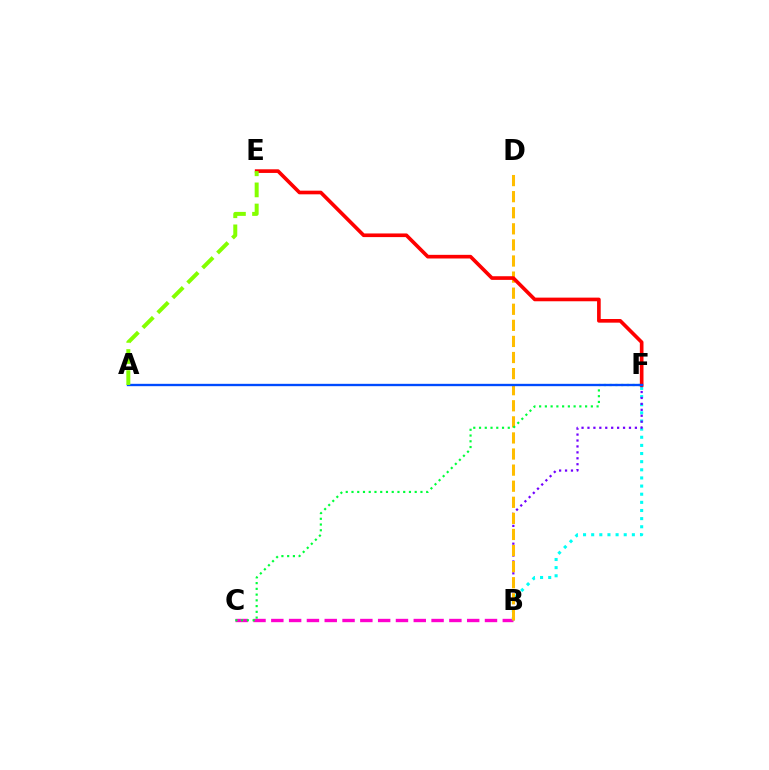{('B', 'C'): [{'color': '#ff00cf', 'line_style': 'dashed', 'thickness': 2.42}], ('B', 'F'): [{'color': '#00fff6', 'line_style': 'dotted', 'thickness': 2.21}, {'color': '#7200ff', 'line_style': 'dotted', 'thickness': 1.61}], ('B', 'D'): [{'color': '#ffbd00', 'line_style': 'dashed', 'thickness': 2.19}], ('C', 'F'): [{'color': '#00ff39', 'line_style': 'dotted', 'thickness': 1.56}], ('E', 'F'): [{'color': '#ff0000', 'line_style': 'solid', 'thickness': 2.63}], ('A', 'F'): [{'color': '#004bff', 'line_style': 'solid', 'thickness': 1.69}], ('A', 'E'): [{'color': '#84ff00', 'line_style': 'dashed', 'thickness': 2.87}]}